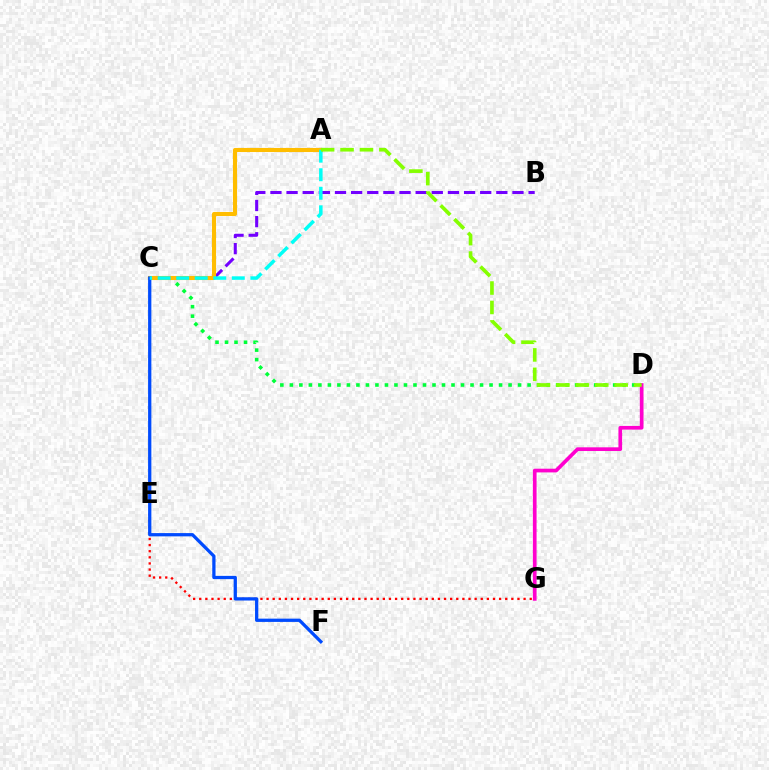{('C', 'D'): [{'color': '#00ff39', 'line_style': 'dotted', 'thickness': 2.58}], ('B', 'C'): [{'color': '#7200ff', 'line_style': 'dashed', 'thickness': 2.19}], ('E', 'G'): [{'color': '#ff0000', 'line_style': 'dotted', 'thickness': 1.66}], ('A', 'C'): [{'color': '#ffbd00', 'line_style': 'solid', 'thickness': 2.94}, {'color': '#00fff6', 'line_style': 'dashed', 'thickness': 2.52}], ('C', 'F'): [{'color': '#004bff', 'line_style': 'solid', 'thickness': 2.35}], ('D', 'G'): [{'color': '#ff00cf', 'line_style': 'solid', 'thickness': 2.66}], ('A', 'D'): [{'color': '#84ff00', 'line_style': 'dashed', 'thickness': 2.64}]}